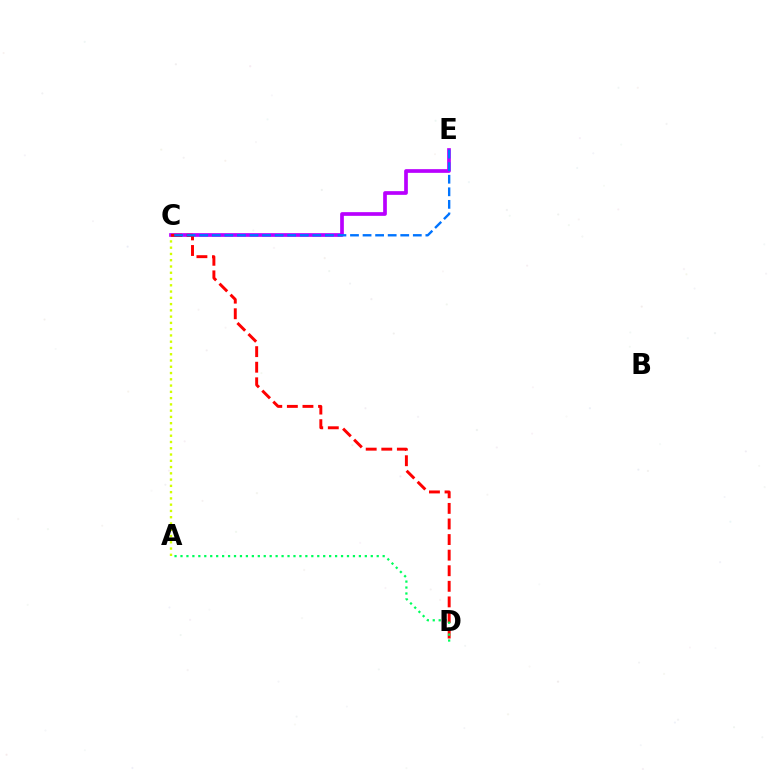{('A', 'C'): [{'color': '#d1ff00', 'line_style': 'dotted', 'thickness': 1.7}], ('C', 'E'): [{'color': '#b900ff', 'line_style': 'solid', 'thickness': 2.66}, {'color': '#0074ff', 'line_style': 'dashed', 'thickness': 1.71}], ('C', 'D'): [{'color': '#ff0000', 'line_style': 'dashed', 'thickness': 2.12}], ('A', 'D'): [{'color': '#00ff5c', 'line_style': 'dotted', 'thickness': 1.62}]}